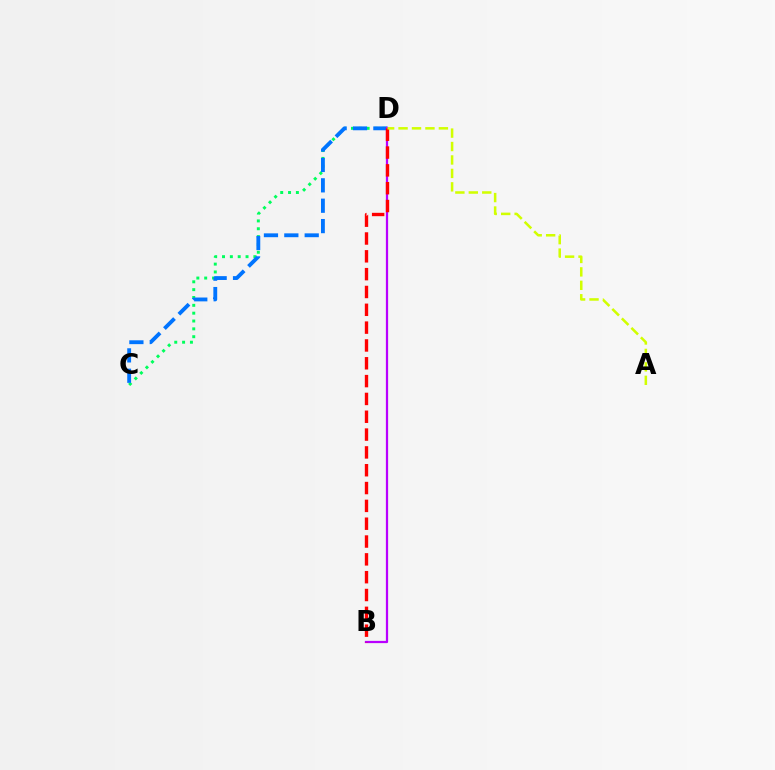{('C', 'D'): [{'color': '#00ff5c', 'line_style': 'dotted', 'thickness': 2.13}, {'color': '#0074ff', 'line_style': 'dashed', 'thickness': 2.77}], ('B', 'D'): [{'color': '#b900ff', 'line_style': 'solid', 'thickness': 1.62}, {'color': '#ff0000', 'line_style': 'dashed', 'thickness': 2.42}], ('A', 'D'): [{'color': '#d1ff00', 'line_style': 'dashed', 'thickness': 1.83}]}